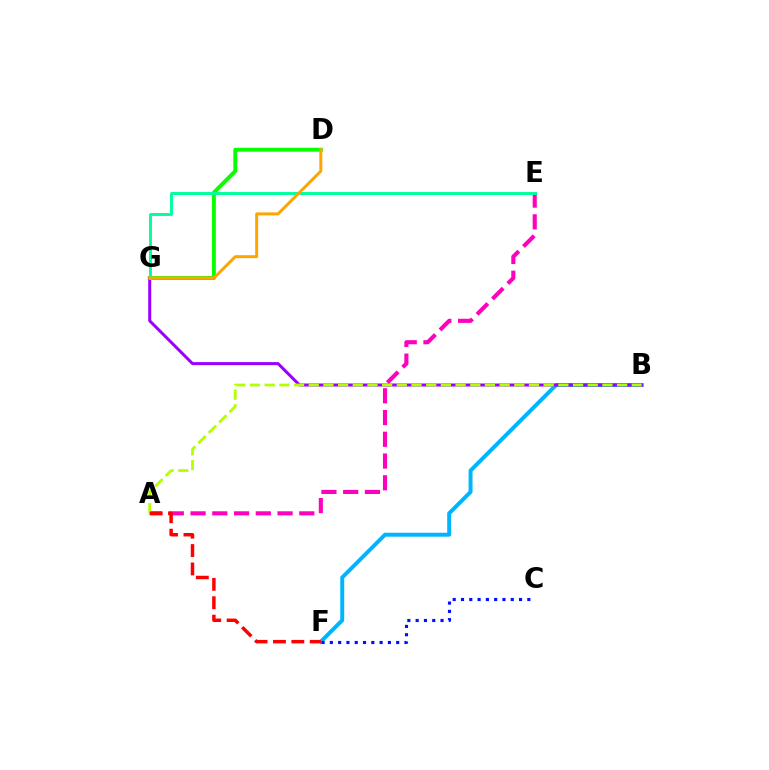{('A', 'E'): [{'color': '#ff00bd', 'line_style': 'dashed', 'thickness': 2.95}], ('D', 'G'): [{'color': '#08ff00', 'line_style': 'solid', 'thickness': 2.83}, {'color': '#ffa500', 'line_style': 'solid', 'thickness': 2.16}], ('B', 'F'): [{'color': '#00b5ff', 'line_style': 'solid', 'thickness': 2.84}], ('B', 'G'): [{'color': '#9b00ff', 'line_style': 'solid', 'thickness': 2.16}], ('A', 'B'): [{'color': '#b3ff00', 'line_style': 'dashed', 'thickness': 1.99}], ('E', 'G'): [{'color': '#00ff9d', 'line_style': 'solid', 'thickness': 2.12}], ('A', 'F'): [{'color': '#ff0000', 'line_style': 'dashed', 'thickness': 2.5}], ('C', 'F'): [{'color': '#0010ff', 'line_style': 'dotted', 'thickness': 2.25}]}